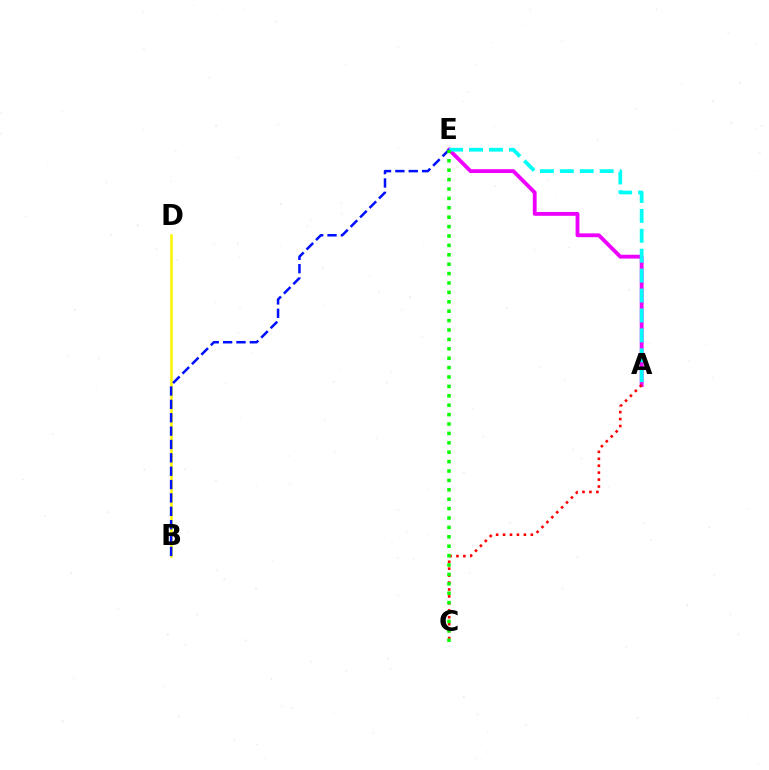{('A', 'E'): [{'color': '#ee00ff', 'line_style': 'solid', 'thickness': 2.76}, {'color': '#00fff6', 'line_style': 'dashed', 'thickness': 2.71}], ('B', 'D'): [{'color': '#fcf500', 'line_style': 'solid', 'thickness': 1.83}], ('A', 'C'): [{'color': '#ff0000', 'line_style': 'dotted', 'thickness': 1.89}], ('B', 'E'): [{'color': '#0010ff', 'line_style': 'dashed', 'thickness': 1.82}], ('C', 'E'): [{'color': '#08ff00', 'line_style': 'dotted', 'thickness': 2.55}]}